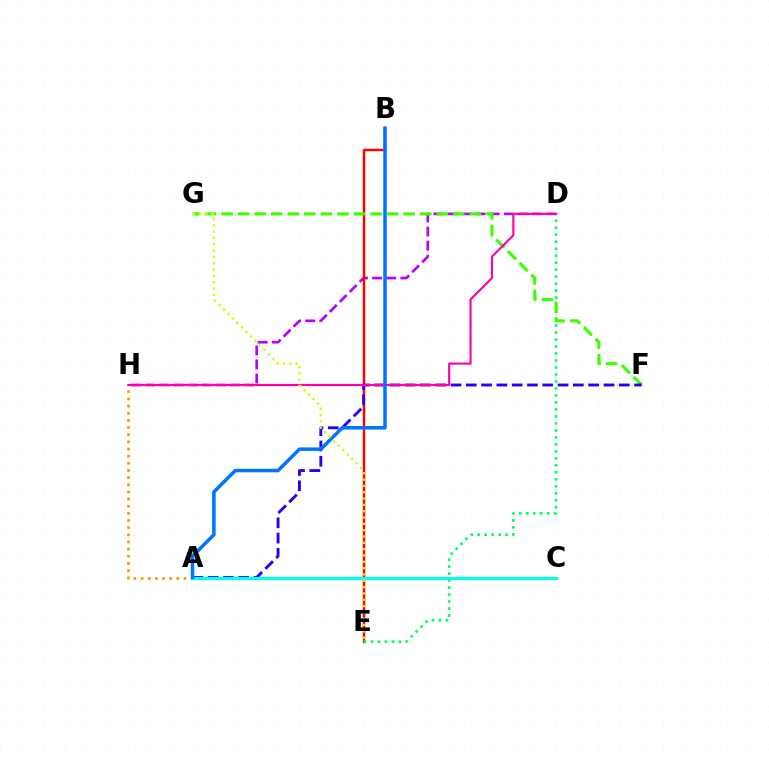{('D', 'H'): [{'color': '#b900ff', 'line_style': 'dashed', 'thickness': 1.92}, {'color': '#ff00ac', 'line_style': 'solid', 'thickness': 1.54}], ('A', 'H'): [{'color': '#ff9400', 'line_style': 'dotted', 'thickness': 1.94}], ('B', 'E'): [{'color': '#ff0000', 'line_style': 'solid', 'thickness': 1.78}], ('D', 'E'): [{'color': '#00ff5c', 'line_style': 'dotted', 'thickness': 1.9}], ('F', 'G'): [{'color': '#3dff00', 'line_style': 'dashed', 'thickness': 2.25}], ('A', 'F'): [{'color': '#2500ff', 'line_style': 'dashed', 'thickness': 2.08}], ('A', 'C'): [{'color': '#00fff6', 'line_style': 'solid', 'thickness': 2.29}], ('A', 'B'): [{'color': '#0074ff', 'line_style': 'solid', 'thickness': 2.53}], ('E', 'G'): [{'color': '#d1ff00', 'line_style': 'dotted', 'thickness': 1.72}]}